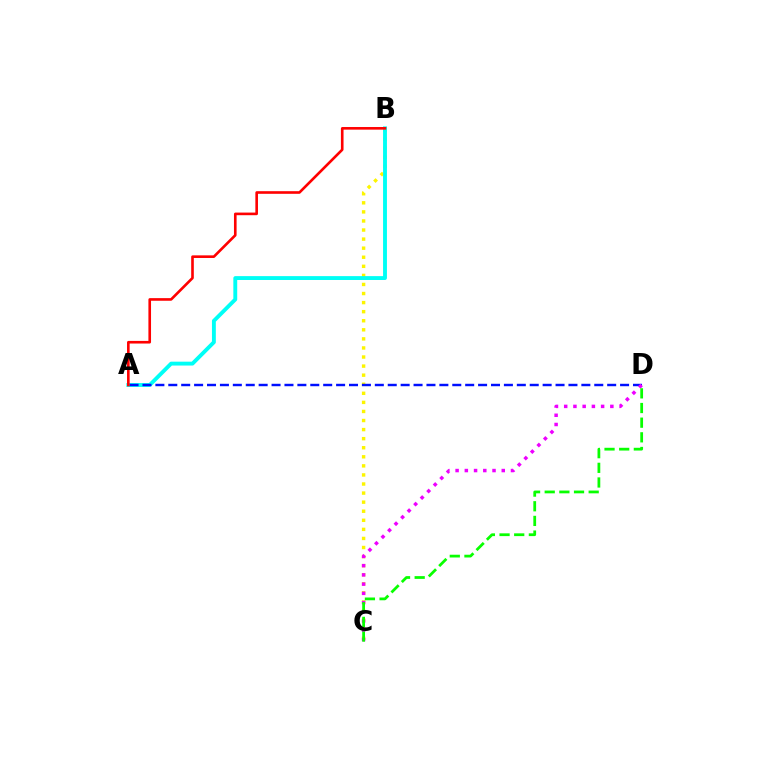{('B', 'C'): [{'color': '#fcf500', 'line_style': 'dotted', 'thickness': 2.46}], ('A', 'B'): [{'color': '#00fff6', 'line_style': 'solid', 'thickness': 2.79}, {'color': '#ff0000', 'line_style': 'solid', 'thickness': 1.89}], ('A', 'D'): [{'color': '#0010ff', 'line_style': 'dashed', 'thickness': 1.75}], ('C', 'D'): [{'color': '#ee00ff', 'line_style': 'dotted', 'thickness': 2.51}, {'color': '#08ff00', 'line_style': 'dashed', 'thickness': 1.99}]}